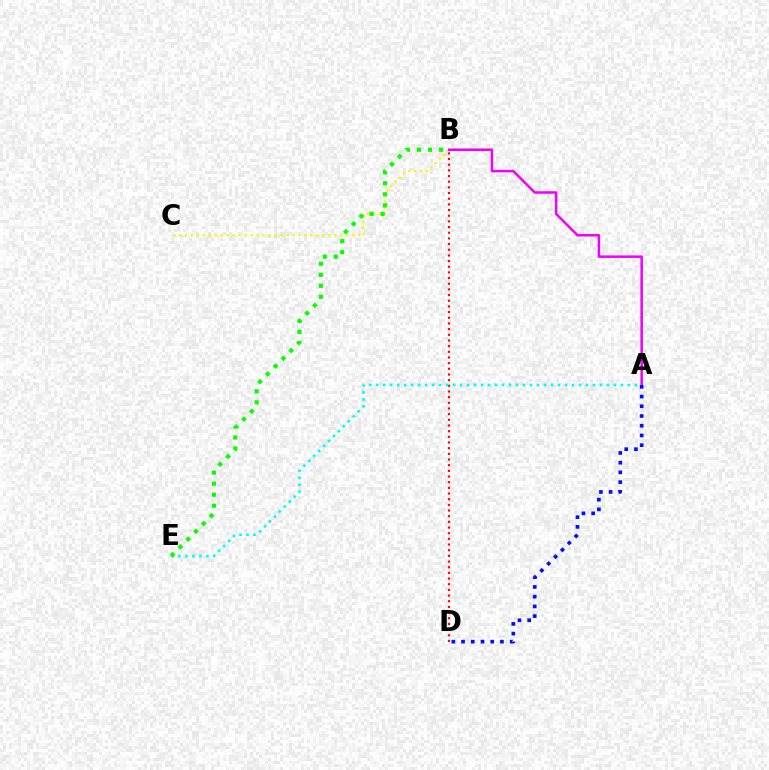{('B', 'D'): [{'color': '#ff0000', 'line_style': 'dotted', 'thickness': 1.54}], ('B', 'C'): [{'color': '#fcf500', 'line_style': 'dotted', 'thickness': 1.62}], ('A', 'E'): [{'color': '#00fff6', 'line_style': 'dotted', 'thickness': 1.9}], ('B', 'E'): [{'color': '#08ff00', 'line_style': 'dotted', 'thickness': 2.99}], ('A', 'B'): [{'color': '#ee00ff', 'line_style': 'solid', 'thickness': 1.81}], ('A', 'D'): [{'color': '#0010ff', 'line_style': 'dotted', 'thickness': 2.64}]}